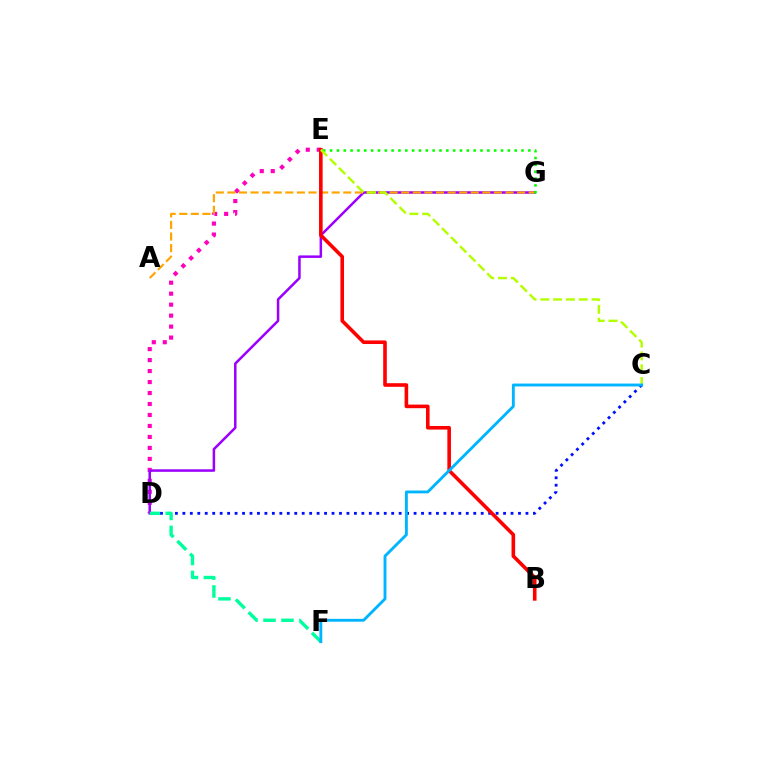{('D', 'E'): [{'color': '#ff00bd', 'line_style': 'dotted', 'thickness': 2.98}], ('D', 'G'): [{'color': '#9b00ff', 'line_style': 'solid', 'thickness': 1.81}], ('A', 'G'): [{'color': '#ffa500', 'line_style': 'dashed', 'thickness': 1.57}], ('C', 'D'): [{'color': '#0010ff', 'line_style': 'dotted', 'thickness': 2.03}], ('E', 'G'): [{'color': '#08ff00', 'line_style': 'dotted', 'thickness': 1.86}], ('B', 'E'): [{'color': '#ff0000', 'line_style': 'solid', 'thickness': 2.6}], ('C', 'E'): [{'color': '#b3ff00', 'line_style': 'dashed', 'thickness': 1.74}], ('D', 'F'): [{'color': '#00ff9d', 'line_style': 'dashed', 'thickness': 2.44}], ('C', 'F'): [{'color': '#00b5ff', 'line_style': 'solid', 'thickness': 2.06}]}